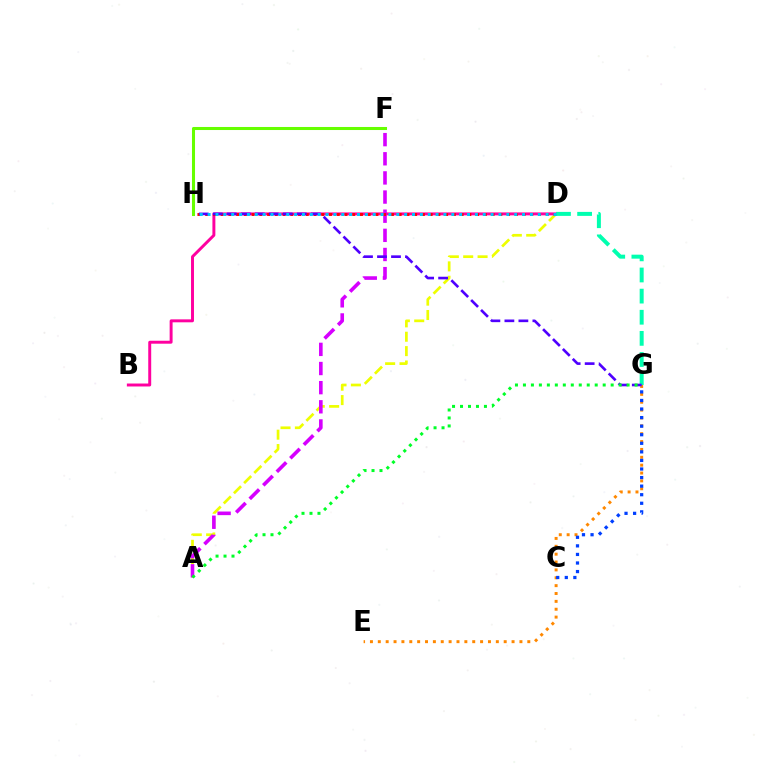{('A', 'D'): [{'color': '#eeff00', 'line_style': 'dashed', 'thickness': 1.95}], ('B', 'D'): [{'color': '#ff00a0', 'line_style': 'solid', 'thickness': 2.13}], ('A', 'F'): [{'color': '#d600ff', 'line_style': 'dashed', 'thickness': 2.6}], ('E', 'G'): [{'color': '#ff8800', 'line_style': 'dotted', 'thickness': 2.14}], ('D', 'H'): [{'color': '#ff0000', 'line_style': 'dotted', 'thickness': 2.1}, {'color': '#00c7ff', 'line_style': 'dotted', 'thickness': 2.14}], ('D', 'G'): [{'color': '#00ffaf', 'line_style': 'dashed', 'thickness': 2.87}], ('G', 'H'): [{'color': '#4f00ff', 'line_style': 'dashed', 'thickness': 1.9}], ('F', 'H'): [{'color': '#66ff00', 'line_style': 'solid', 'thickness': 2.19}], ('A', 'G'): [{'color': '#00ff27', 'line_style': 'dotted', 'thickness': 2.17}], ('C', 'G'): [{'color': '#003fff', 'line_style': 'dotted', 'thickness': 2.33}]}